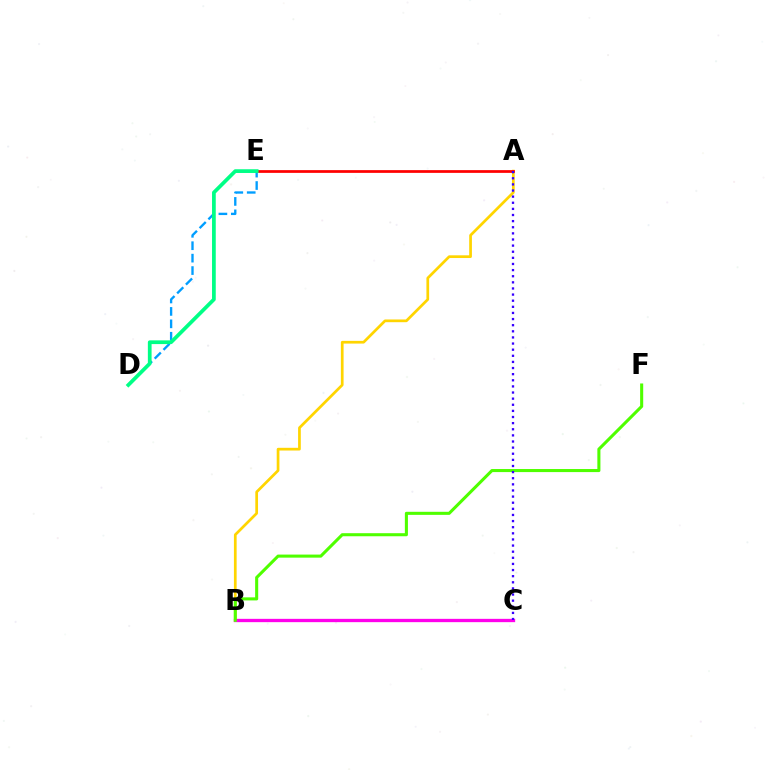{('A', 'B'): [{'color': '#ffd500', 'line_style': 'solid', 'thickness': 1.95}], ('D', 'E'): [{'color': '#009eff', 'line_style': 'dashed', 'thickness': 1.69}, {'color': '#00ff86', 'line_style': 'solid', 'thickness': 2.69}], ('A', 'E'): [{'color': '#ff0000', 'line_style': 'solid', 'thickness': 1.98}], ('B', 'C'): [{'color': '#ff00ed', 'line_style': 'solid', 'thickness': 2.39}], ('B', 'F'): [{'color': '#4fff00', 'line_style': 'solid', 'thickness': 2.21}], ('A', 'C'): [{'color': '#3700ff', 'line_style': 'dotted', 'thickness': 1.66}]}